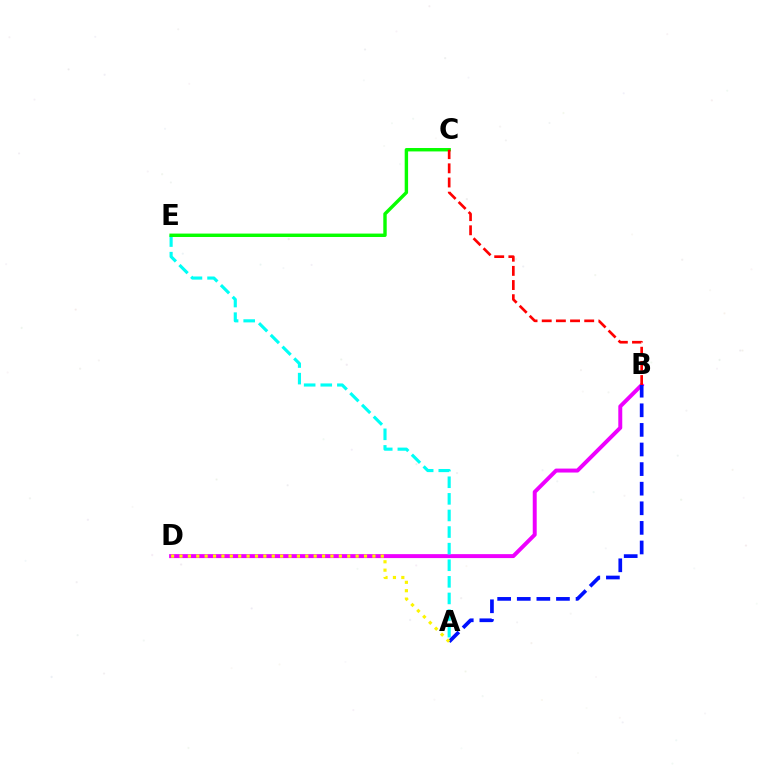{('B', 'D'): [{'color': '#ee00ff', 'line_style': 'solid', 'thickness': 2.85}], ('A', 'E'): [{'color': '#00fff6', 'line_style': 'dashed', 'thickness': 2.25}], ('C', 'E'): [{'color': '#08ff00', 'line_style': 'solid', 'thickness': 2.46}], ('B', 'C'): [{'color': '#ff0000', 'line_style': 'dashed', 'thickness': 1.92}], ('A', 'B'): [{'color': '#0010ff', 'line_style': 'dashed', 'thickness': 2.66}], ('A', 'D'): [{'color': '#fcf500', 'line_style': 'dotted', 'thickness': 2.28}]}